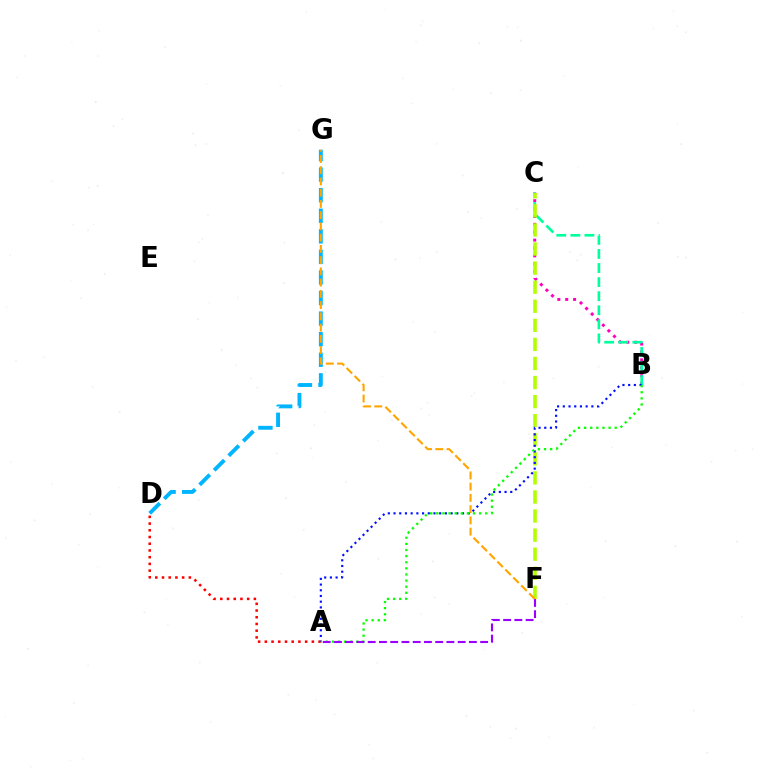{('B', 'C'): [{'color': '#ff00bd', 'line_style': 'dotted', 'thickness': 2.14}, {'color': '#00ff9d', 'line_style': 'dashed', 'thickness': 1.91}], ('A', 'D'): [{'color': '#ff0000', 'line_style': 'dotted', 'thickness': 1.82}], ('C', 'F'): [{'color': '#b3ff00', 'line_style': 'dashed', 'thickness': 2.59}], ('A', 'B'): [{'color': '#0010ff', 'line_style': 'dotted', 'thickness': 1.55}, {'color': '#08ff00', 'line_style': 'dotted', 'thickness': 1.66}], ('A', 'F'): [{'color': '#9b00ff', 'line_style': 'dashed', 'thickness': 1.53}], ('D', 'G'): [{'color': '#00b5ff', 'line_style': 'dashed', 'thickness': 2.79}], ('F', 'G'): [{'color': '#ffa500', 'line_style': 'dashed', 'thickness': 1.53}]}